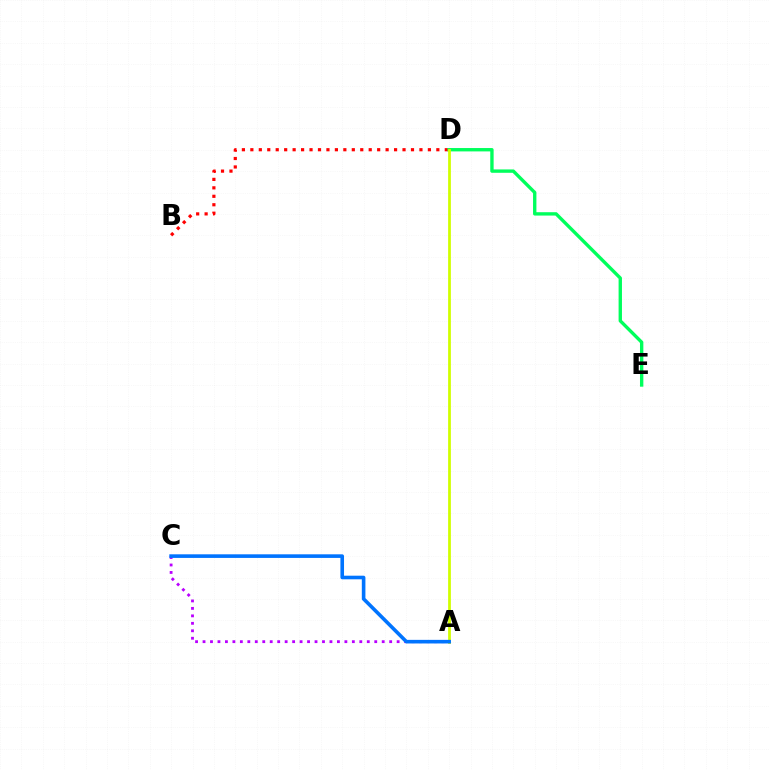{('A', 'C'): [{'color': '#b900ff', 'line_style': 'dotted', 'thickness': 2.03}, {'color': '#0074ff', 'line_style': 'solid', 'thickness': 2.6}], ('B', 'D'): [{'color': '#ff0000', 'line_style': 'dotted', 'thickness': 2.3}], ('D', 'E'): [{'color': '#00ff5c', 'line_style': 'solid', 'thickness': 2.42}], ('A', 'D'): [{'color': '#d1ff00', 'line_style': 'solid', 'thickness': 1.99}]}